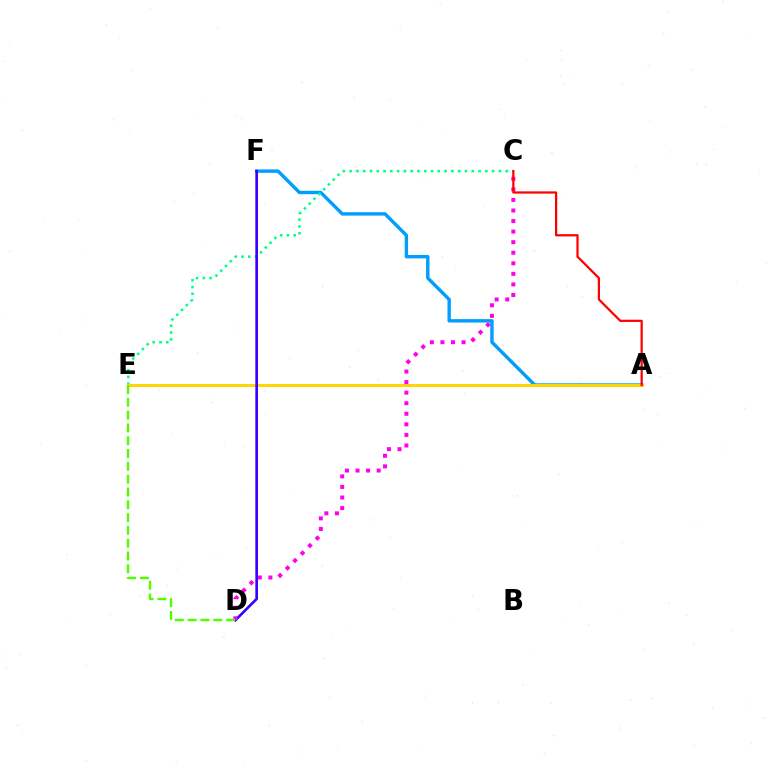{('A', 'F'): [{'color': '#009eff', 'line_style': 'solid', 'thickness': 2.45}], ('C', 'E'): [{'color': '#00ff86', 'line_style': 'dotted', 'thickness': 1.84}], ('A', 'E'): [{'color': '#ffd500', 'line_style': 'solid', 'thickness': 2.11}], ('D', 'F'): [{'color': '#3700ff', 'line_style': 'solid', 'thickness': 1.92}], ('C', 'D'): [{'color': '#ff00ed', 'line_style': 'dotted', 'thickness': 2.87}], ('A', 'C'): [{'color': '#ff0000', 'line_style': 'solid', 'thickness': 1.61}], ('D', 'E'): [{'color': '#4fff00', 'line_style': 'dashed', 'thickness': 1.74}]}